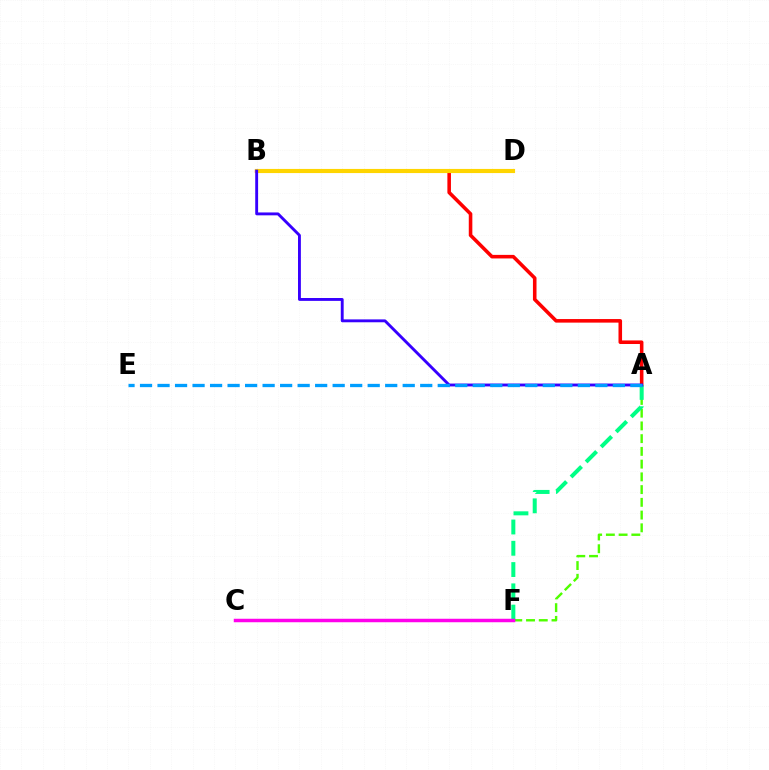{('A', 'B'): [{'color': '#ff0000', 'line_style': 'solid', 'thickness': 2.57}, {'color': '#3700ff', 'line_style': 'solid', 'thickness': 2.07}], ('A', 'F'): [{'color': '#4fff00', 'line_style': 'dashed', 'thickness': 1.73}, {'color': '#00ff86', 'line_style': 'dashed', 'thickness': 2.89}], ('B', 'D'): [{'color': '#ffd500', 'line_style': 'solid', 'thickness': 2.98}], ('A', 'E'): [{'color': '#009eff', 'line_style': 'dashed', 'thickness': 2.38}], ('C', 'F'): [{'color': '#ff00ed', 'line_style': 'solid', 'thickness': 2.51}]}